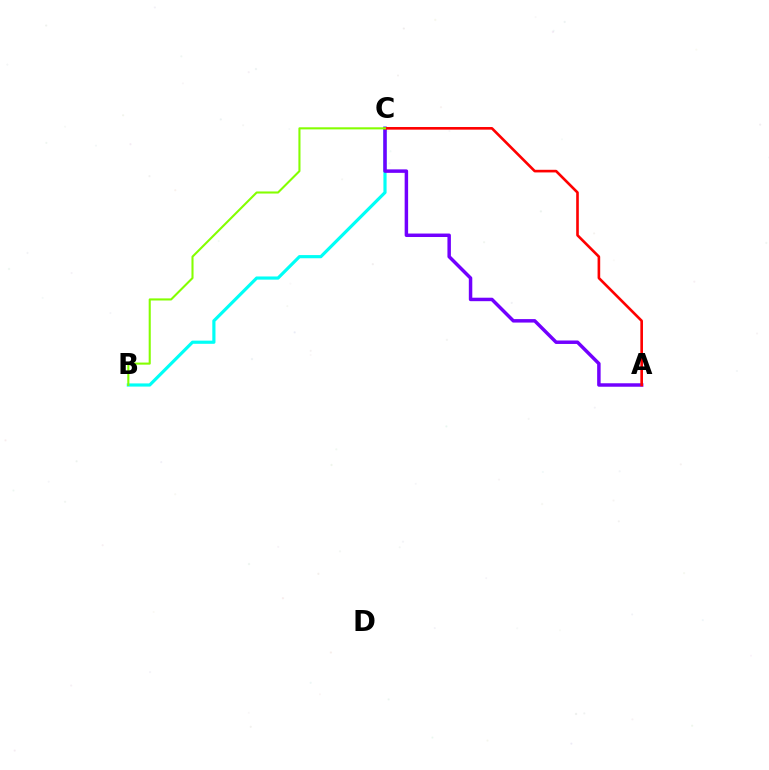{('B', 'C'): [{'color': '#00fff6', 'line_style': 'solid', 'thickness': 2.28}, {'color': '#84ff00', 'line_style': 'solid', 'thickness': 1.5}], ('A', 'C'): [{'color': '#7200ff', 'line_style': 'solid', 'thickness': 2.5}, {'color': '#ff0000', 'line_style': 'solid', 'thickness': 1.89}]}